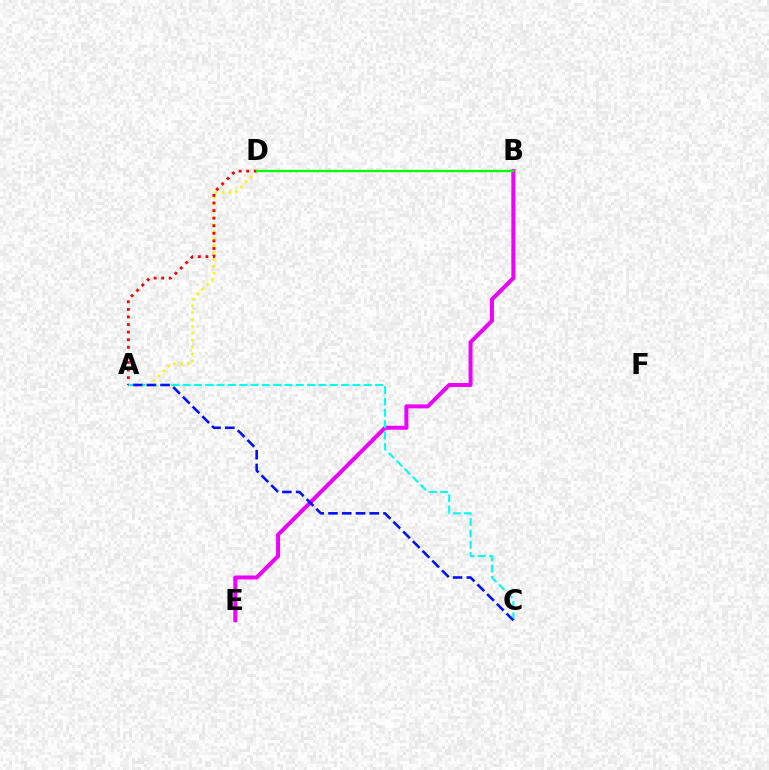{('A', 'D'): [{'color': '#fcf500', 'line_style': 'dotted', 'thickness': 1.87}, {'color': '#ff0000', 'line_style': 'dotted', 'thickness': 2.06}], ('B', 'E'): [{'color': '#ee00ff', 'line_style': 'solid', 'thickness': 2.86}], ('A', 'C'): [{'color': '#00fff6', 'line_style': 'dashed', 'thickness': 1.54}, {'color': '#0010ff', 'line_style': 'dashed', 'thickness': 1.87}], ('B', 'D'): [{'color': '#08ff00', 'line_style': 'solid', 'thickness': 1.66}]}